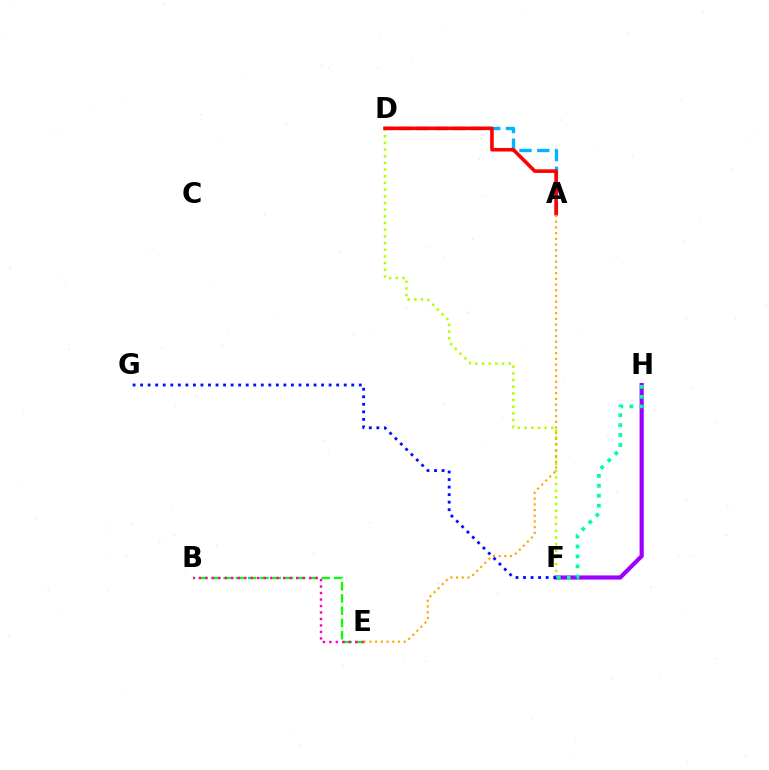{('F', 'H'): [{'color': '#9b00ff', 'line_style': 'solid', 'thickness': 2.99}, {'color': '#00ff9d', 'line_style': 'dotted', 'thickness': 2.7}], ('D', 'F'): [{'color': '#b3ff00', 'line_style': 'dotted', 'thickness': 1.81}], ('B', 'E'): [{'color': '#08ff00', 'line_style': 'dashed', 'thickness': 1.66}, {'color': '#ff00bd', 'line_style': 'dotted', 'thickness': 1.76}], ('A', 'D'): [{'color': '#00b5ff', 'line_style': 'dashed', 'thickness': 2.41}, {'color': '#ff0000', 'line_style': 'solid', 'thickness': 2.59}], ('A', 'E'): [{'color': '#ffa500', 'line_style': 'dotted', 'thickness': 1.55}], ('F', 'G'): [{'color': '#0010ff', 'line_style': 'dotted', 'thickness': 2.05}]}